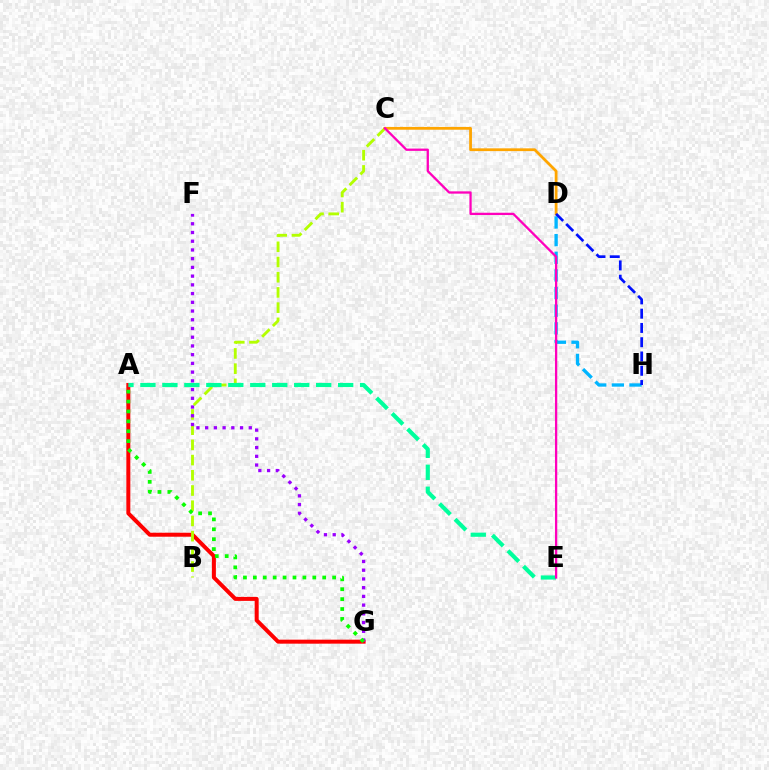{('D', 'H'): [{'color': '#00b5ff', 'line_style': 'dashed', 'thickness': 2.4}, {'color': '#0010ff', 'line_style': 'dashed', 'thickness': 1.94}], ('A', 'G'): [{'color': '#ff0000', 'line_style': 'solid', 'thickness': 2.87}, {'color': '#08ff00', 'line_style': 'dotted', 'thickness': 2.69}], ('B', 'C'): [{'color': '#b3ff00', 'line_style': 'dashed', 'thickness': 2.07}], ('A', 'E'): [{'color': '#00ff9d', 'line_style': 'dashed', 'thickness': 2.98}], ('F', 'G'): [{'color': '#9b00ff', 'line_style': 'dotted', 'thickness': 2.37}], ('C', 'D'): [{'color': '#ffa500', 'line_style': 'solid', 'thickness': 2.0}], ('C', 'E'): [{'color': '#ff00bd', 'line_style': 'solid', 'thickness': 1.65}]}